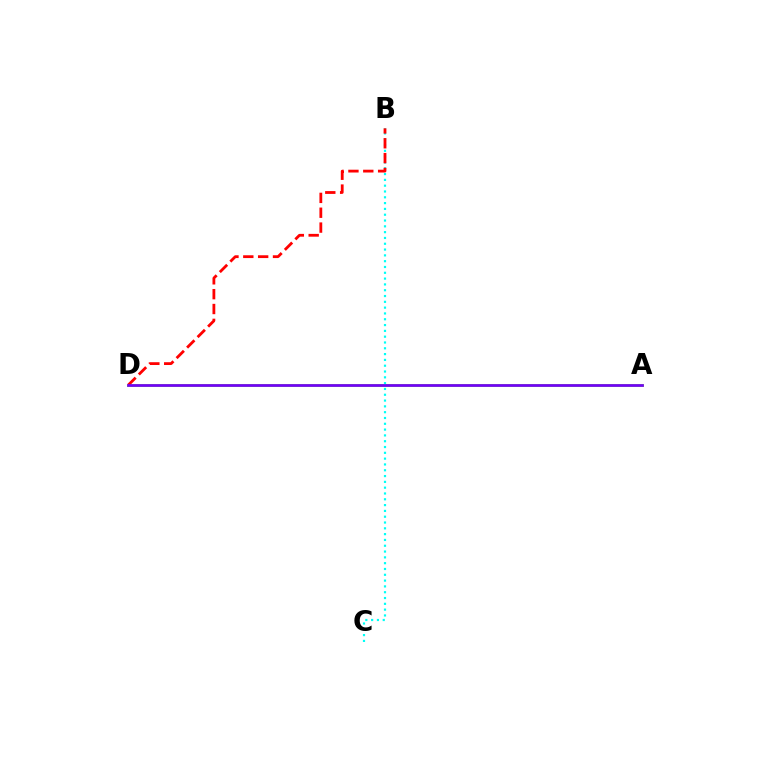{('A', 'D'): [{'color': '#84ff00', 'line_style': 'solid', 'thickness': 2.06}, {'color': '#7200ff', 'line_style': 'solid', 'thickness': 1.94}], ('B', 'C'): [{'color': '#00fff6', 'line_style': 'dotted', 'thickness': 1.58}], ('B', 'D'): [{'color': '#ff0000', 'line_style': 'dashed', 'thickness': 2.02}]}